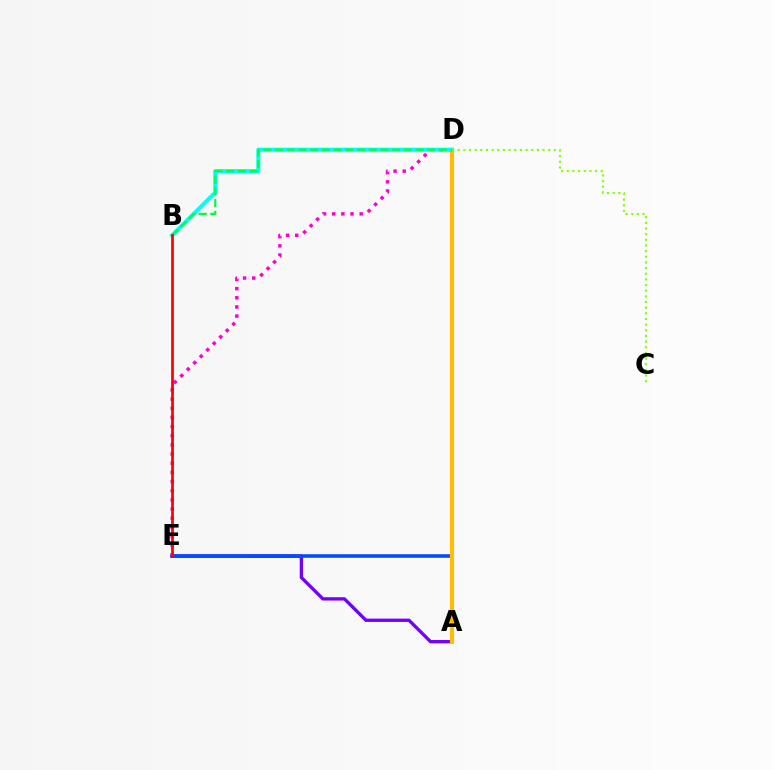{('A', 'E'): [{'color': '#7200ff', 'line_style': 'solid', 'thickness': 2.39}, {'color': '#004bff', 'line_style': 'solid', 'thickness': 2.56}], ('A', 'D'): [{'color': '#ffbd00', 'line_style': 'solid', 'thickness': 2.95}], ('D', 'E'): [{'color': '#ff00cf', 'line_style': 'dotted', 'thickness': 2.49}], ('B', 'D'): [{'color': '#00fff6', 'line_style': 'solid', 'thickness': 2.93}, {'color': '#00ff39', 'line_style': 'dashed', 'thickness': 1.59}], ('B', 'E'): [{'color': '#ff0000', 'line_style': 'solid', 'thickness': 1.95}], ('C', 'D'): [{'color': '#84ff00', 'line_style': 'dotted', 'thickness': 1.54}]}